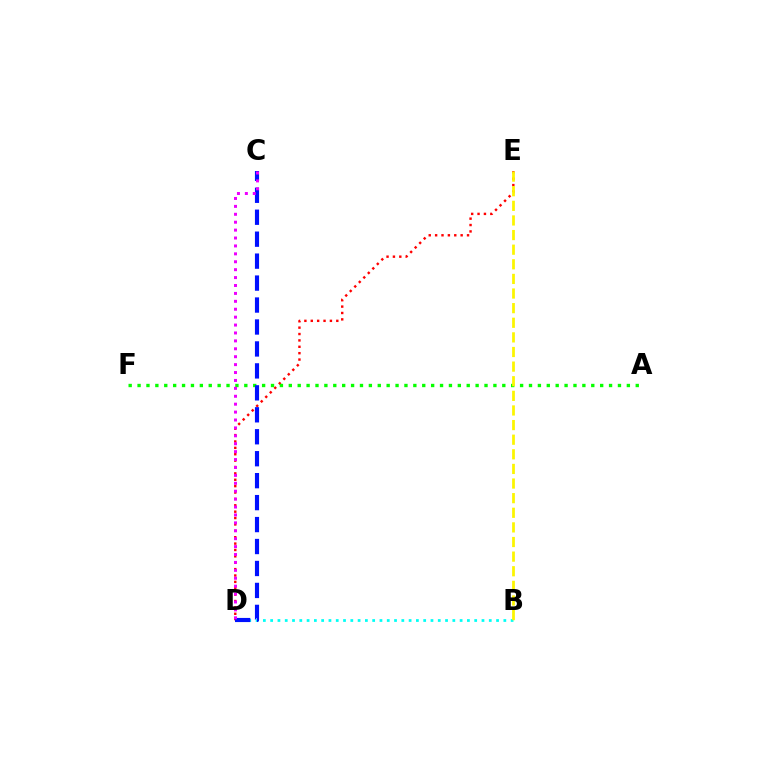{('D', 'E'): [{'color': '#ff0000', 'line_style': 'dotted', 'thickness': 1.73}], ('B', 'D'): [{'color': '#00fff6', 'line_style': 'dotted', 'thickness': 1.98}], ('A', 'F'): [{'color': '#08ff00', 'line_style': 'dotted', 'thickness': 2.42}], ('B', 'E'): [{'color': '#fcf500', 'line_style': 'dashed', 'thickness': 1.99}], ('C', 'D'): [{'color': '#0010ff', 'line_style': 'dashed', 'thickness': 2.98}, {'color': '#ee00ff', 'line_style': 'dotted', 'thickness': 2.15}]}